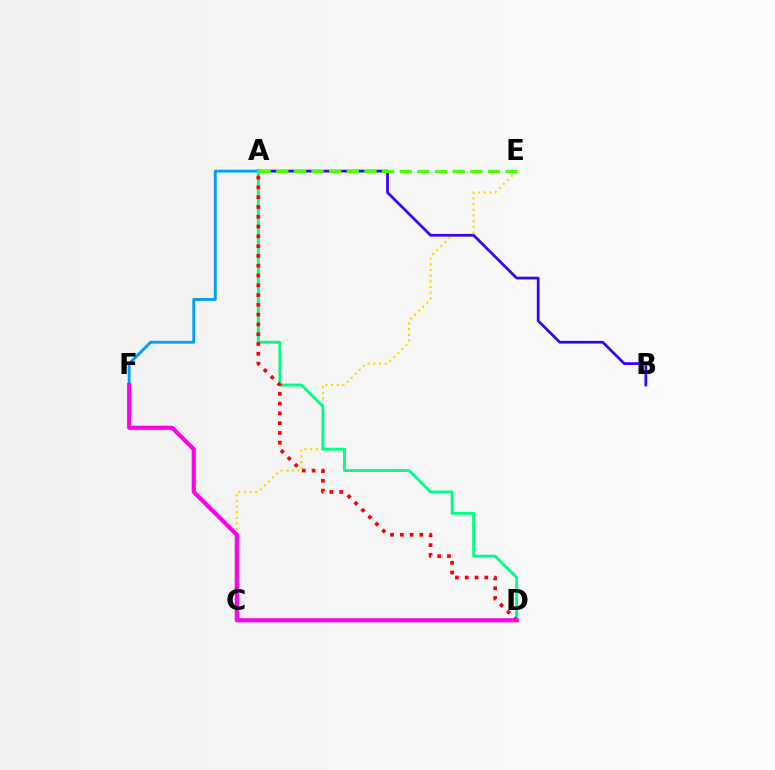{('A', 'F'): [{'color': '#009eff', 'line_style': 'solid', 'thickness': 2.08}], ('C', 'E'): [{'color': '#ffd500', 'line_style': 'dotted', 'thickness': 1.54}], ('A', 'B'): [{'color': '#3700ff', 'line_style': 'solid', 'thickness': 1.97}], ('A', 'D'): [{'color': '#00ff86', 'line_style': 'solid', 'thickness': 2.08}, {'color': '#ff0000', 'line_style': 'dotted', 'thickness': 2.66}], ('A', 'E'): [{'color': '#4fff00', 'line_style': 'dashed', 'thickness': 2.4}], ('D', 'F'): [{'color': '#ff00ed', 'line_style': 'solid', 'thickness': 2.98}]}